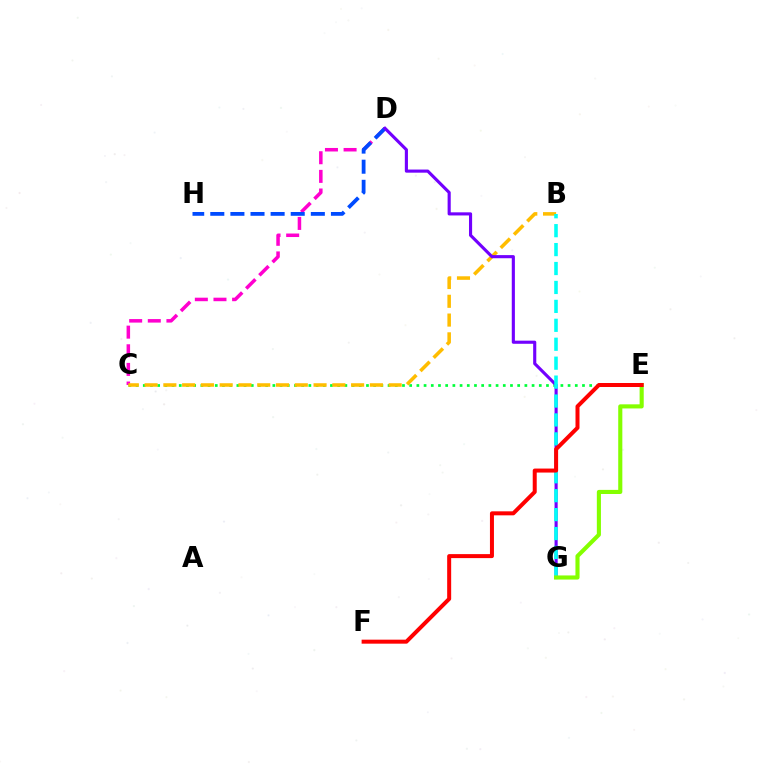{('C', 'D'): [{'color': '#ff00cf', 'line_style': 'dashed', 'thickness': 2.53}], ('D', 'H'): [{'color': '#004bff', 'line_style': 'dashed', 'thickness': 2.73}], ('C', 'E'): [{'color': '#00ff39', 'line_style': 'dotted', 'thickness': 1.96}], ('B', 'C'): [{'color': '#ffbd00', 'line_style': 'dashed', 'thickness': 2.55}], ('D', 'G'): [{'color': '#7200ff', 'line_style': 'solid', 'thickness': 2.25}], ('B', 'G'): [{'color': '#00fff6', 'line_style': 'dashed', 'thickness': 2.57}], ('E', 'G'): [{'color': '#84ff00', 'line_style': 'solid', 'thickness': 2.96}], ('E', 'F'): [{'color': '#ff0000', 'line_style': 'solid', 'thickness': 2.88}]}